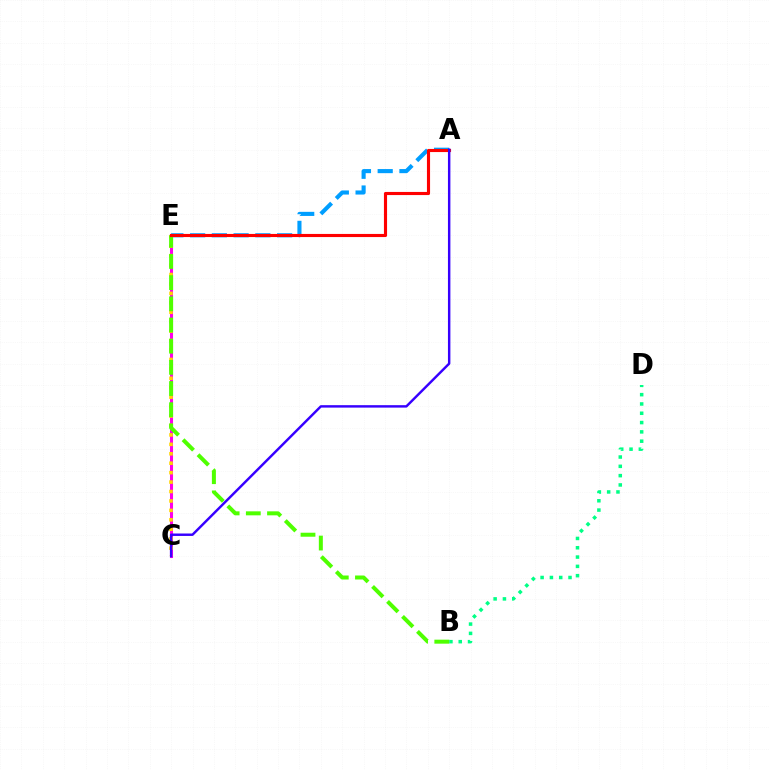{('C', 'E'): [{'color': '#ff00ed', 'line_style': 'solid', 'thickness': 2.19}, {'color': '#ffd500', 'line_style': 'dotted', 'thickness': 2.56}], ('B', 'D'): [{'color': '#00ff86', 'line_style': 'dotted', 'thickness': 2.53}], ('A', 'E'): [{'color': '#009eff', 'line_style': 'dashed', 'thickness': 2.95}, {'color': '#ff0000', 'line_style': 'solid', 'thickness': 2.25}], ('B', 'E'): [{'color': '#4fff00', 'line_style': 'dashed', 'thickness': 2.88}], ('A', 'C'): [{'color': '#3700ff', 'line_style': 'solid', 'thickness': 1.76}]}